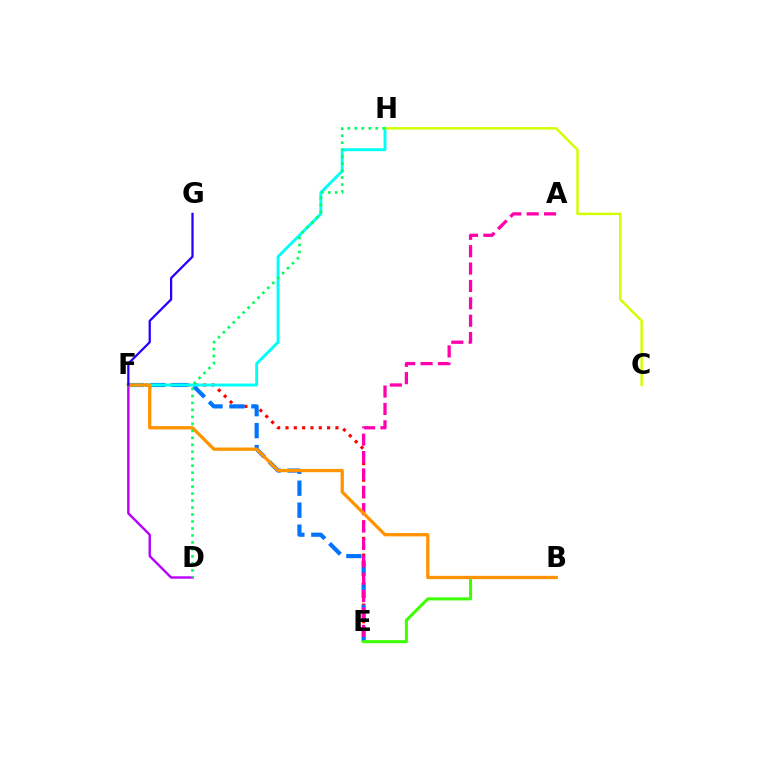{('E', 'F'): [{'color': '#ff0000', 'line_style': 'dotted', 'thickness': 2.26}, {'color': '#0074ff', 'line_style': 'dashed', 'thickness': 2.98}], ('A', 'E'): [{'color': '#ff00ac', 'line_style': 'dashed', 'thickness': 2.36}], ('F', 'H'): [{'color': '#00fff6', 'line_style': 'solid', 'thickness': 2.09}], ('B', 'E'): [{'color': '#3dff00', 'line_style': 'solid', 'thickness': 2.18}], ('C', 'H'): [{'color': '#d1ff00', 'line_style': 'solid', 'thickness': 1.78}], ('D', 'F'): [{'color': '#b900ff', 'line_style': 'solid', 'thickness': 1.73}], ('B', 'F'): [{'color': '#ff9400', 'line_style': 'solid', 'thickness': 2.37}], ('D', 'H'): [{'color': '#00ff5c', 'line_style': 'dotted', 'thickness': 1.9}], ('F', 'G'): [{'color': '#2500ff', 'line_style': 'solid', 'thickness': 1.63}]}